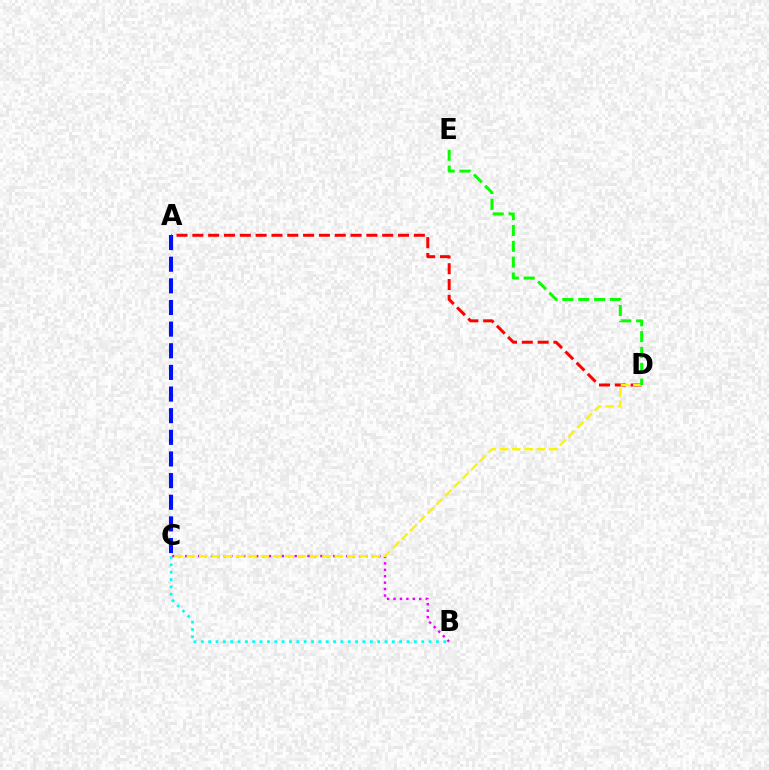{('A', 'C'): [{'color': '#0010ff', 'line_style': 'dashed', 'thickness': 2.94}], ('B', 'C'): [{'color': '#00fff6', 'line_style': 'dotted', 'thickness': 2.0}, {'color': '#ee00ff', 'line_style': 'dotted', 'thickness': 1.75}], ('A', 'D'): [{'color': '#ff0000', 'line_style': 'dashed', 'thickness': 2.15}], ('C', 'D'): [{'color': '#fcf500', 'line_style': 'dashed', 'thickness': 1.67}], ('D', 'E'): [{'color': '#08ff00', 'line_style': 'dashed', 'thickness': 2.15}]}